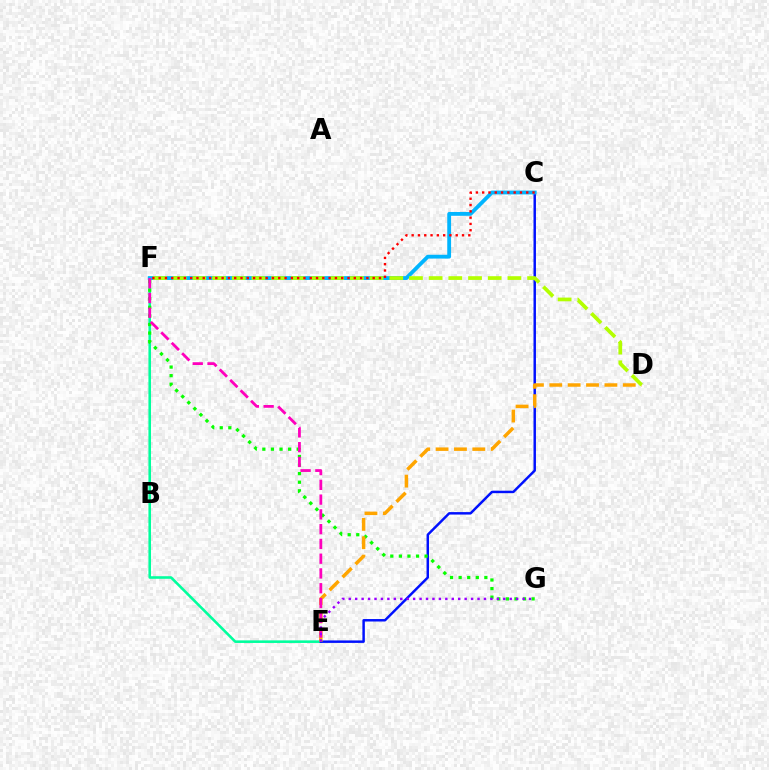{('E', 'F'): [{'color': '#00ff9d', 'line_style': 'solid', 'thickness': 1.86}, {'color': '#ff00bd', 'line_style': 'dashed', 'thickness': 2.01}], ('C', 'E'): [{'color': '#0010ff', 'line_style': 'solid', 'thickness': 1.77}], ('F', 'G'): [{'color': '#08ff00', 'line_style': 'dotted', 'thickness': 2.33}], ('D', 'E'): [{'color': '#ffa500', 'line_style': 'dashed', 'thickness': 2.5}], ('C', 'F'): [{'color': '#00b5ff', 'line_style': 'solid', 'thickness': 2.75}, {'color': '#ff0000', 'line_style': 'dotted', 'thickness': 1.71}], ('D', 'F'): [{'color': '#b3ff00', 'line_style': 'dashed', 'thickness': 2.67}], ('E', 'G'): [{'color': '#9b00ff', 'line_style': 'dotted', 'thickness': 1.75}]}